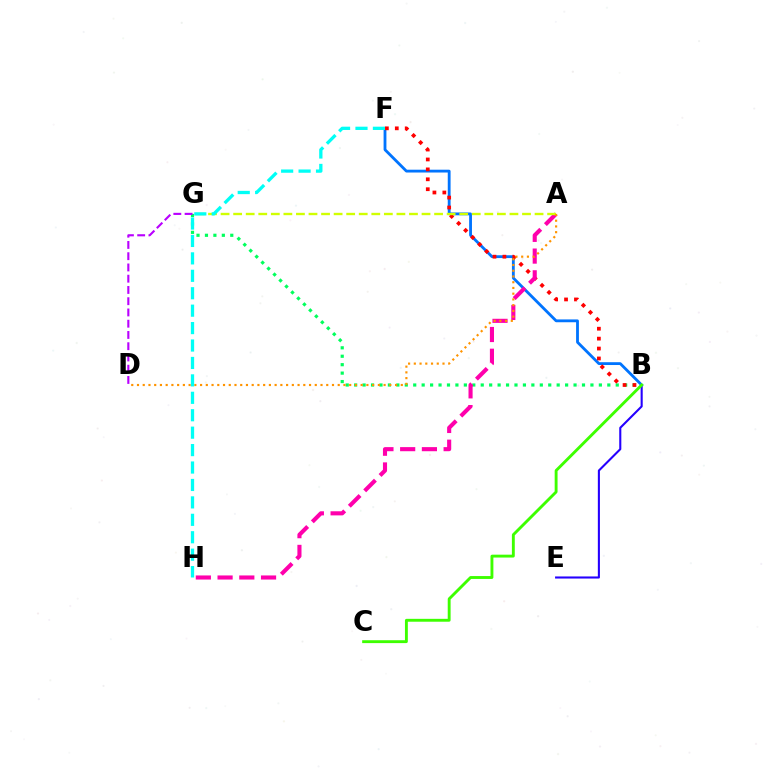{('B', 'G'): [{'color': '#00ff5c', 'line_style': 'dotted', 'thickness': 2.29}], ('B', 'E'): [{'color': '#2500ff', 'line_style': 'solid', 'thickness': 1.51}], ('B', 'F'): [{'color': '#0074ff', 'line_style': 'solid', 'thickness': 2.03}, {'color': '#ff0000', 'line_style': 'dotted', 'thickness': 2.69}], ('A', 'H'): [{'color': '#ff00ac', 'line_style': 'dashed', 'thickness': 2.95}], ('A', 'G'): [{'color': '#d1ff00', 'line_style': 'dashed', 'thickness': 1.71}], ('B', 'C'): [{'color': '#3dff00', 'line_style': 'solid', 'thickness': 2.07}], ('D', 'G'): [{'color': '#b900ff', 'line_style': 'dashed', 'thickness': 1.53}], ('A', 'D'): [{'color': '#ff9400', 'line_style': 'dotted', 'thickness': 1.56}], ('F', 'H'): [{'color': '#00fff6', 'line_style': 'dashed', 'thickness': 2.37}]}